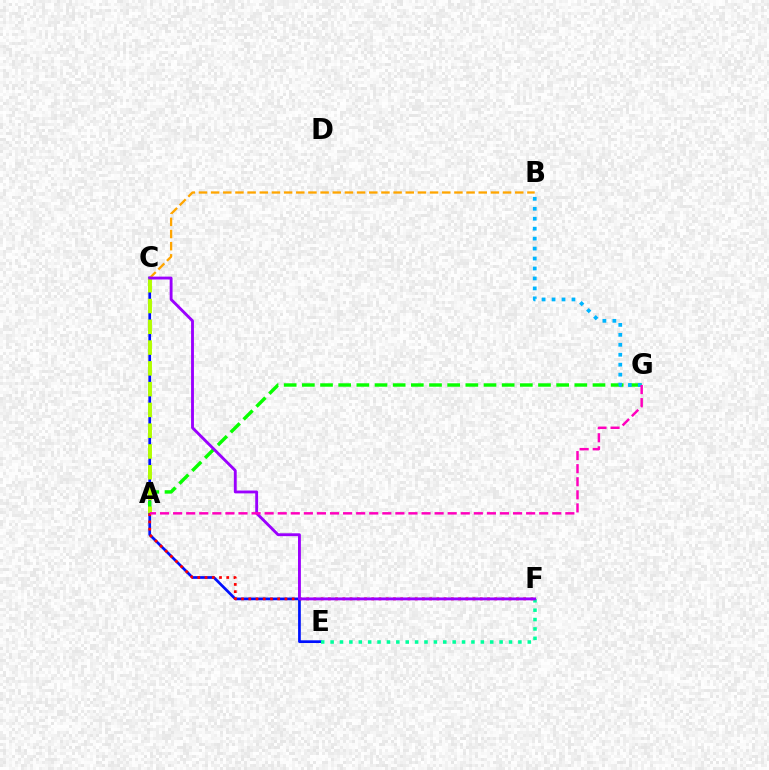{('C', 'E'): [{'color': '#0010ff', 'line_style': 'solid', 'thickness': 1.95}], ('A', 'G'): [{'color': '#08ff00', 'line_style': 'dashed', 'thickness': 2.47}, {'color': '#ff00bd', 'line_style': 'dashed', 'thickness': 1.78}], ('B', 'C'): [{'color': '#ffa500', 'line_style': 'dashed', 'thickness': 1.65}], ('E', 'F'): [{'color': '#00ff9d', 'line_style': 'dotted', 'thickness': 2.55}], ('A', 'C'): [{'color': '#b3ff00', 'line_style': 'dashed', 'thickness': 2.82}], ('A', 'F'): [{'color': '#ff0000', 'line_style': 'dotted', 'thickness': 1.97}], ('C', 'F'): [{'color': '#9b00ff', 'line_style': 'solid', 'thickness': 2.07}], ('B', 'G'): [{'color': '#00b5ff', 'line_style': 'dotted', 'thickness': 2.7}]}